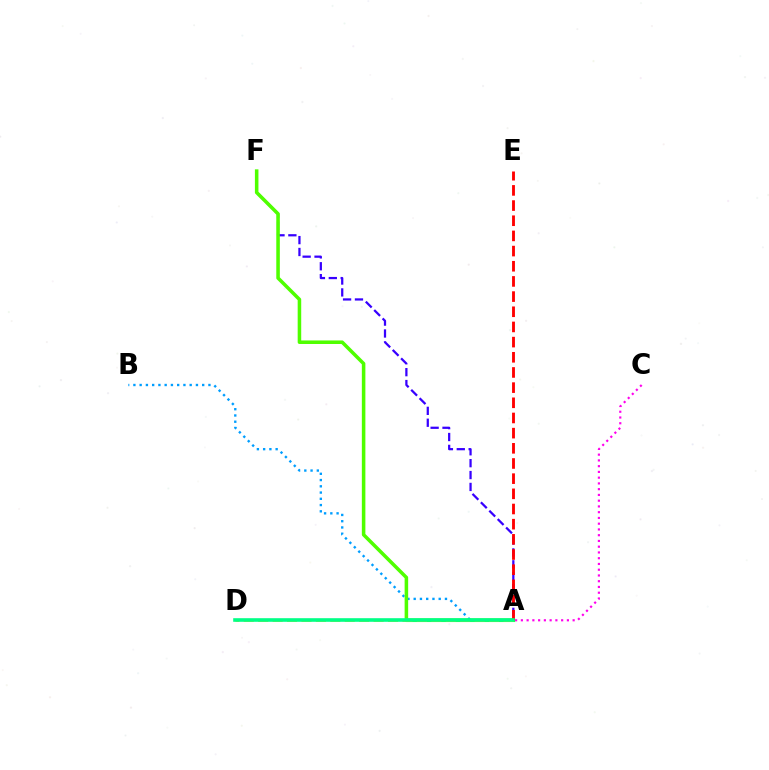{('A', 'C'): [{'color': '#ff00ed', 'line_style': 'dotted', 'thickness': 1.56}], ('A', 'B'): [{'color': '#009eff', 'line_style': 'dotted', 'thickness': 1.7}], ('A', 'F'): [{'color': '#3700ff', 'line_style': 'dashed', 'thickness': 1.61}, {'color': '#4fff00', 'line_style': 'solid', 'thickness': 2.55}], ('A', 'D'): [{'color': '#ffd500', 'line_style': 'dashed', 'thickness': 1.96}, {'color': '#00ff86', 'line_style': 'solid', 'thickness': 2.6}], ('A', 'E'): [{'color': '#ff0000', 'line_style': 'dashed', 'thickness': 2.06}]}